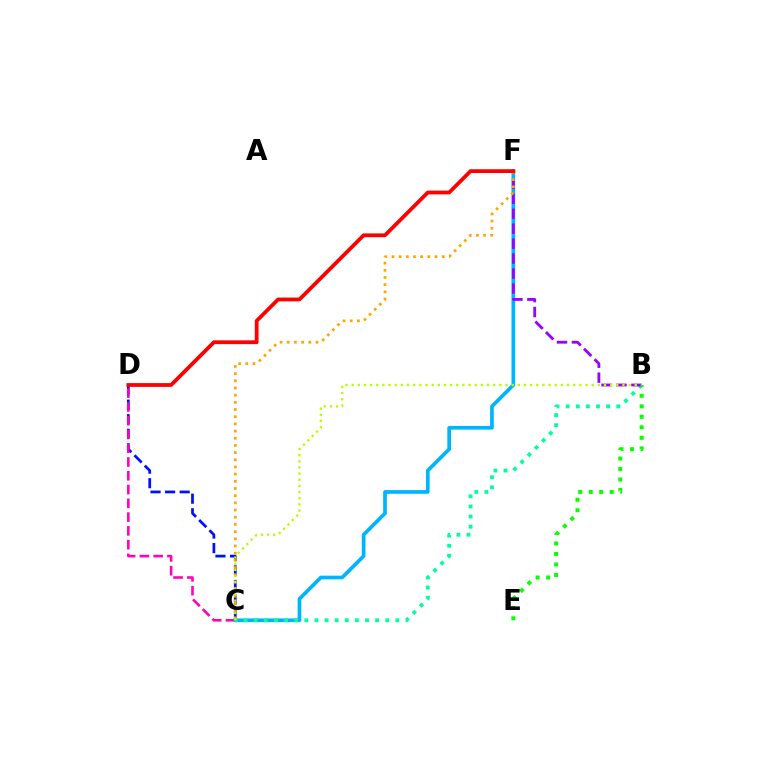{('B', 'E'): [{'color': '#08ff00', 'line_style': 'dotted', 'thickness': 2.86}], ('C', 'D'): [{'color': '#0010ff', 'line_style': 'dashed', 'thickness': 1.98}, {'color': '#ff00bd', 'line_style': 'dashed', 'thickness': 1.87}], ('C', 'F'): [{'color': '#00b5ff', 'line_style': 'solid', 'thickness': 2.66}, {'color': '#ffa500', 'line_style': 'dotted', 'thickness': 1.95}], ('B', 'C'): [{'color': '#00ff9d', 'line_style': 'dotted', 'thickness': 2.75}, {'color': '#b3ff00', 'line_style': 'dotted', 'thickness': 1.67}], ('B', 'F'): [{'color': '#9b00ff', 'line_style': 'dashed', 'thickness': 2.03}], ('D', 'F'): [{'color': '#ff0000', 'line_style': 'solid', 'thickness': 2.72}]}